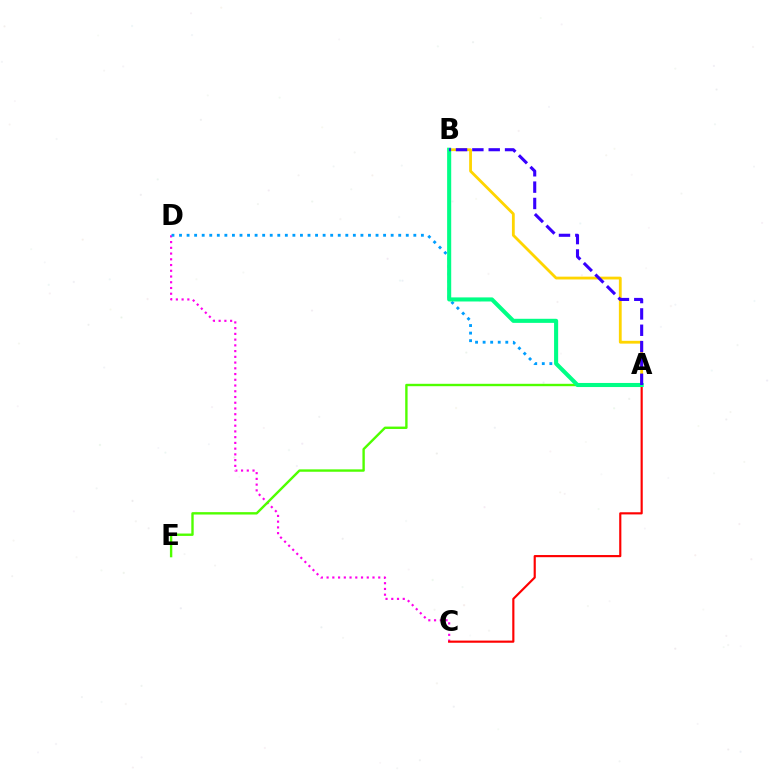{('C', 'D'): [{'color': '#ff00ed', 'line_style': 'dotted', 'thickness': 1.56}], ('A', 'E'): [{'color': '#4fff00', 'line_style': 'solid', 'thickness': 1.72}], ('A', 'D'): [{'color': '#009eff', 'line_style': 'dotted', 'thickness': 2.05}], ('A', 'C'): [{'color': '#ff0000', 'line_style': 'solid', 'thickness': 1.56}], ('A', 'B'): [{'color': '#ffd500', 'line_style': 'solid', 'thickness': 2.02}, {'color': '#00ff86', 'line_style': 'solid', 'thickness': 2.94}, {'color': '#3700ff', 'line_style': 'dashed', 'thickness': 2.22}]}